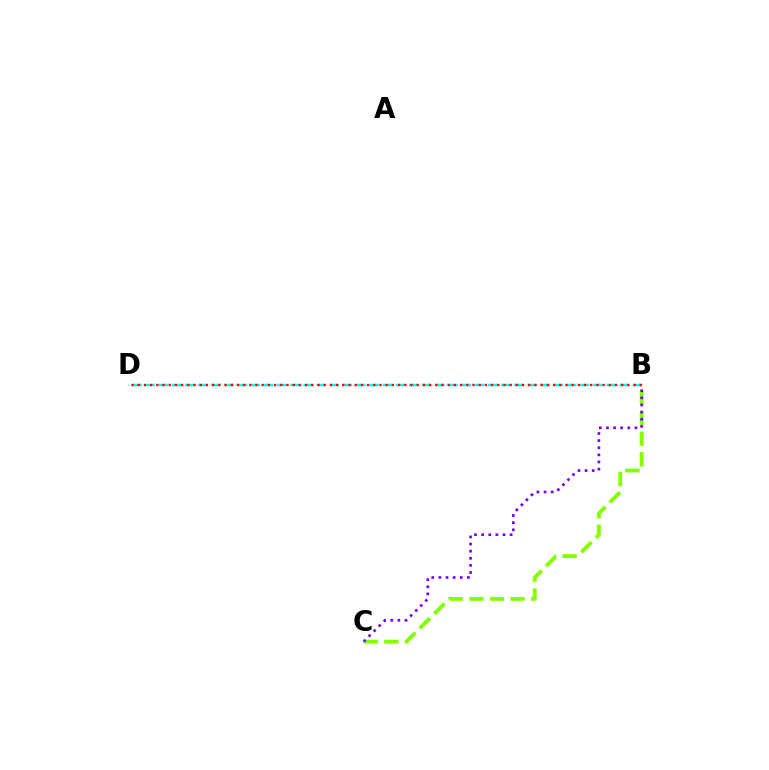{('B', 'C'): [{'color': '#84ff00', 'line_style': 'dashed', 'thickness': 2.79}, {'color': '#7200ff', 'line_style': 'dotted', 'thickness': 1.94}], ('B', 'D'): [{'color': '#00fff6', 'line_style': 'dashed', 'thickness': 1.79}, {'color': '#ff0000', 'line_style': 'dotted', 'thickness': 1.68}]}